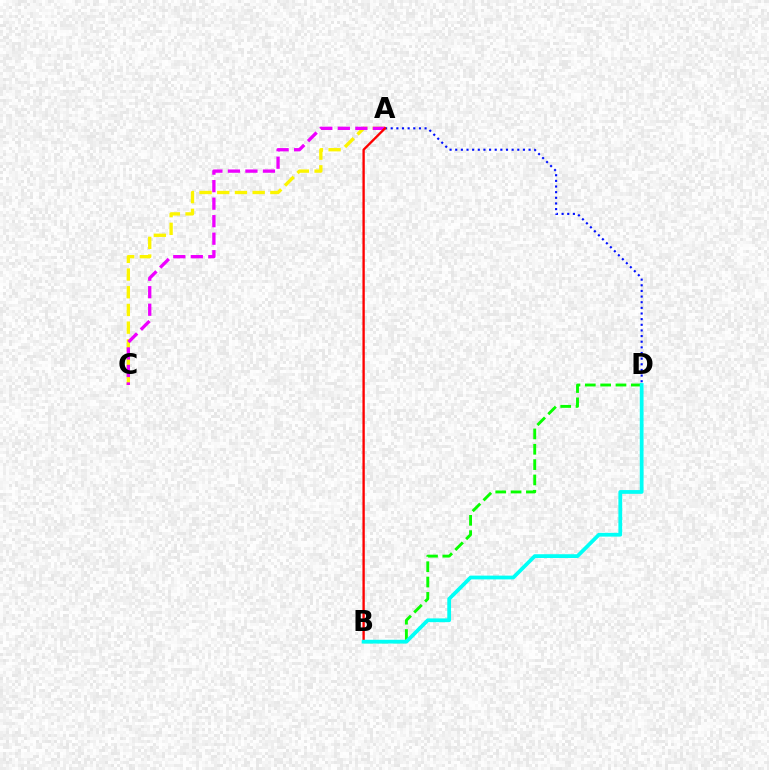{('A', 'C'): [{'color': '#fcf500', 'line_style': 'dashed', 'thickness': 2.4}, {'color': '#ee00ff', 'line_style': 'dashed', 'thickness': 2.38}], ('A', 'D'): [{'color': '#0010ff', 'line_style': 'dotted', 'thickness': 1.53}], ('B', 'D'): [{'color': '#08ff00', 'line_style': 'dashed', 'thickness': 2.08}, {'color': '#00fff6', 'line_style': 'solid', 'thickness': 2.71}], ('A', 'B'): [{'color': '#ff0000', 'line_style': 'solid', 'thickness': 1.69}]}